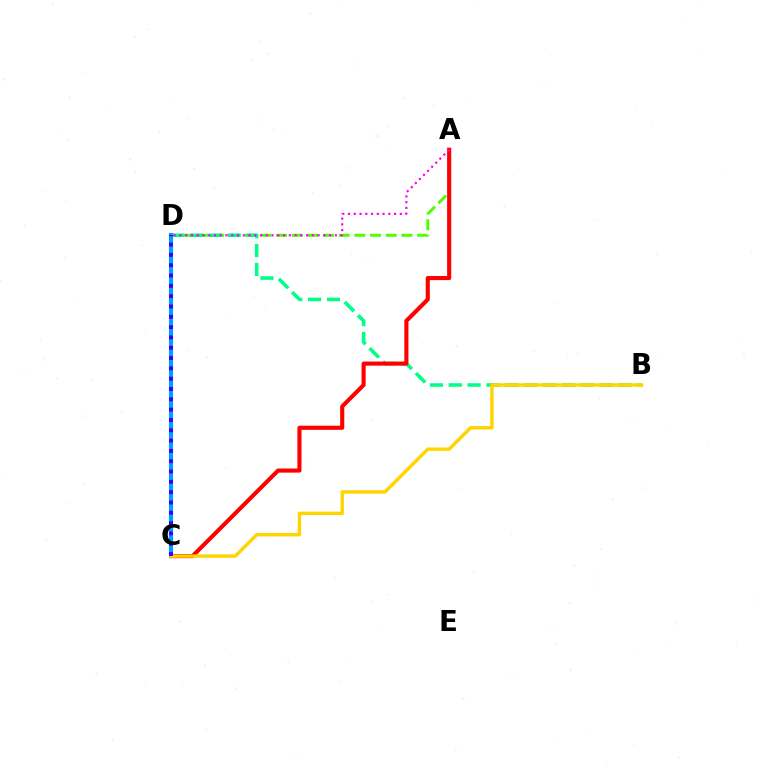{('A', 'D'): [{'color': '#4fff00', 'line_style': 'dashed', 'thickness': 2.13}, {'color': '#ff00ed', 'line_style': 'dotted', 'thickness': 1.56}], ('B', 'D'): [{'color': '#00ff86', 'line_style': 'dashed', 'thickness': 2.56}], ('A', 'C'): [{'color': '#ff0000', 'line_style': 'solid', 'thickness': 2.95}], ('C', 'D'): [{'color': '#009eff', 'line_style': 'solid', 'thickness': 2.97}, {'color': '#3700ff', 'line_style': 'dotted', 'thickness': 2.8}], ('B', 'C'): [{'color': '#ffd500', 'line_style': 'solid', 'thickness': 2.46}]}